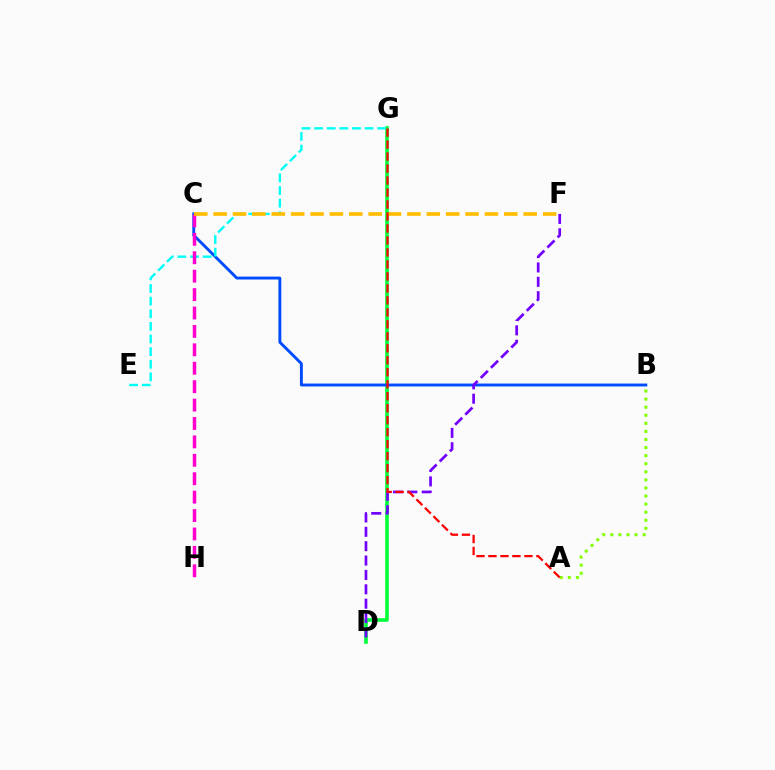{('D', 'G'): [{'color': '#00ff39', 'line_style': 'solid', 'thickness': 2.6}], ('A', 'B'): [{'color': '#84ff00', 'line_style': 'dotted', 'thickness': 2.19}], ('B', 'C'): [{'color': '#004bff', 'line_style': 'solid', 'thickness': 2.08}], ('E', 'G'): [{'color': '#00fff6', 'line_style': 'dashed', 'thickness': 1.72}], ('C', 'H'): [{'color': '#ff00cf', 'line_style': 'dashed', 'thickness': 2.5}], ('C', 'F'): [{'color': '#ffbd00', 'line_style': 'dashed', 'thickness': 2.63}], ('D', 'F'): [{'color': '#7200ff', 'line_style': 'dashed', 'thickness': 1.95}], ('A', 'G'): [{'color': '#ff0000', 'line_style': 'dashed', 'thickness': 1.63}]}